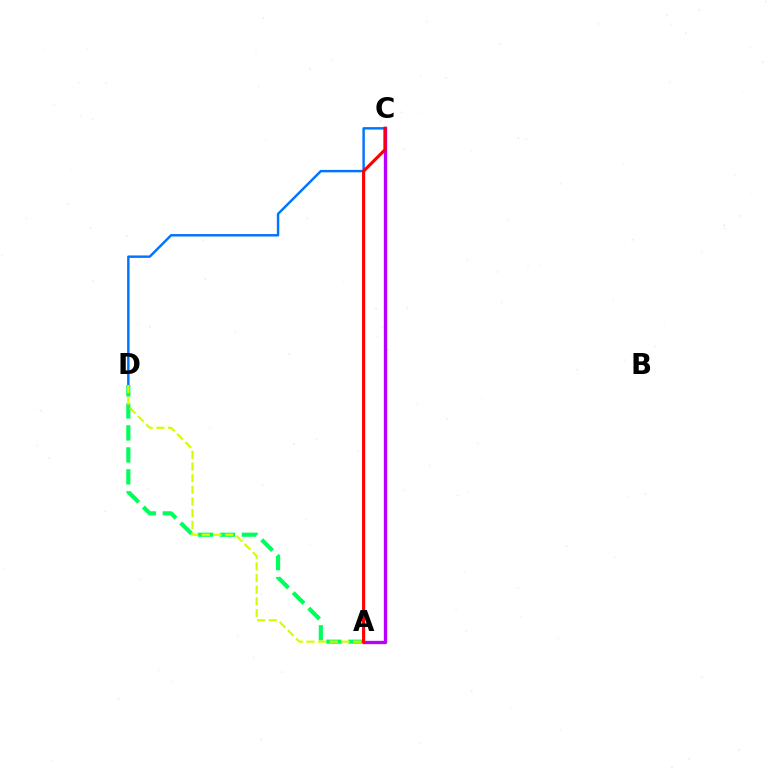{('A', 'D'): [{'color': '#00ff5c', 'line_style': 'dashed', 'thickness': 2.99}, {'color': '#d1ff00', 'line_style': 'dashed', 'thickness': 1.58}], ('A', 'C'): [{'color': '#b900ff', 'line_style': 'solid', 'thickness': 2.4}, {'color': '#ff0000', 'line_style': 'solid', 'thickness': 2.25}], ('C', 'D'): [{'color': '#0074ff', 'line_style': 'solid', 'thickness': 1.75}]}